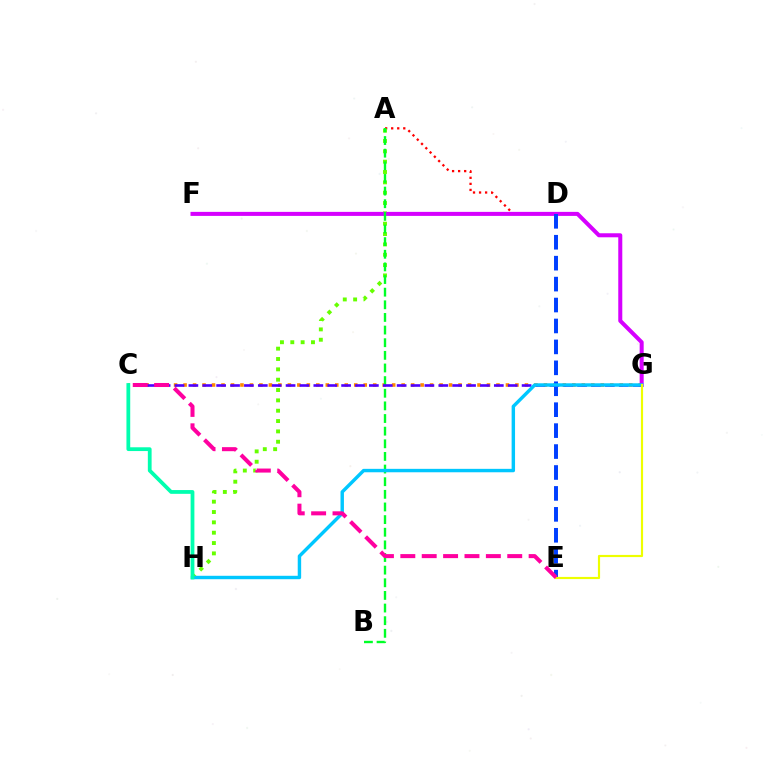{('A', 'D'): [{'color': '#ff0000', 'line_style': 'dotted', 'thickness': 1.64}], ('C', 'G'): [{'color': '#ff8800', 'line_style': 'dotted', 'thickness': 2.58}, {'color': '#4f00ff', 'line_style': 'dashed', 'thickness': 1.89}], ('A', 'H'): [{'color': '#66ff00', 'line_style': 'dotted', 'thickness': 2.81}], ('F', 'G'): [{'color': '#d600ff', 'line_style': 'solid', 'thickness': 2.9}], ('A', 'B'): [{'color': '#00ff27', 'line_style': 'dashed', 'thickness': 1.72}], ('D', 'E'): [{'color': '#003fff', 'line_style': 'dashed', 'thickness': 2.84}], ('G', 'H'): [{'color': '#00c7ff', 'line_style': 'solid', 'thickness': 2.47}], ('E', 'G'): [{'color': '#eeff00', 'line_style': 'solid', 'thickness': 1.56}], ('C', 'E'): [{'color': '#ff00a0', 'line_style': 'dashed', 'thickness': 2.9}], ('C', 'H'): [{'color': '#00ffaf', 'line_style': 'solid', 'thickness': 2.72}]}